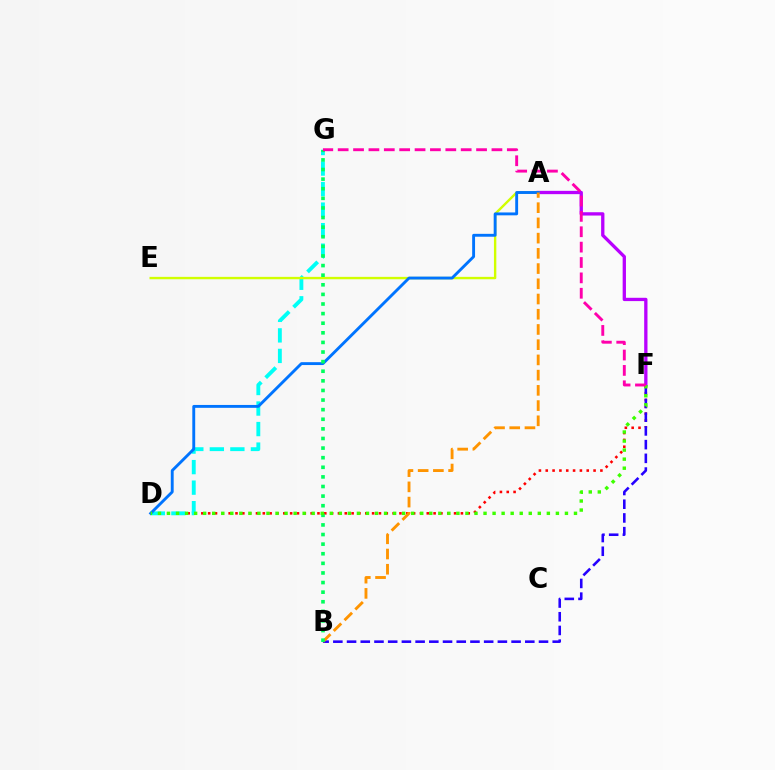{('D', 'F'): [{'color': '#ff0000', 'line_style': 'dotted', 'thickness': 1.86}, {'color': '#3dff00', 'line_style': 'dotted', 'thickness': 2.46}], ('A', 'F'): [{'color': '#b900ff', 'line_style': 'solid', 'thickness': 2.38}], ('D', 'G'): [{'color': '#00fff6', 'line_style': 'dashed', 'thickness': 2.79}], ('A', 'E'): [{'color': '#d1ff00', 'line_style': 'solid', 'thickness': 1.72}], ('A', 'D'): [{'color': '#0074ff', 'line_style': 'solid', 'thickness': 2.07}], ('B', 'F'): [{'color': '#2500ff', 'line_style': 'dashed', 'thickness': 1.86}], ('A', 'B'): [{'color': '#ff9400', 'line_style': 'dashed', 'thickness': 2.07}], ('B', 'G'): [{'color': '#00ff5c', 'line_style': 'dotted', 'thickness': 2.61}], ('F', 'G'): [{'color': '#ff00ac', 'line_style': 'dashed', 'thickness': 2.09}]}